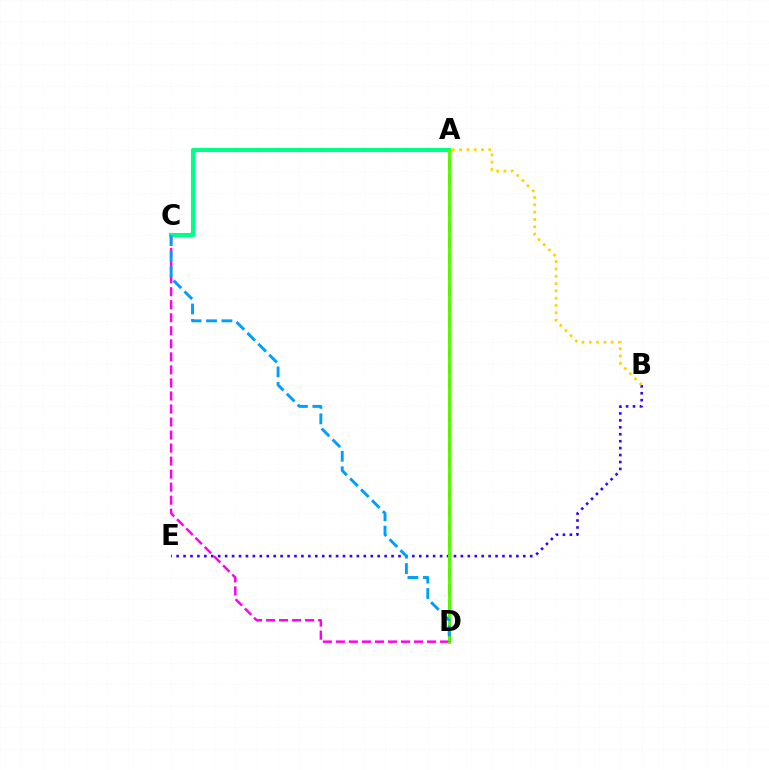{('B', 'E'): [{'color': '#3700ff', 'line_style': 'dotted', 'thickness': 1.88}], ('A', 'D'): [{'color': '#ff0000', 'line_style': 'dashed', 'thickness': 2.14}, {'color': '#4fff00', 'line_style': 'solid', 'thickness': 2.1}], ('C', 'D'): [{'color': '#ff00ed', 'line_style': 'dashed', 'thickness': 1.77}, {'color': '#009eff', 'line_style': 'dashed', 'thickness': 2.1}], ('A', 'C'): [{'color': '#00ff86', 'line_style': 'solid', 'thickness': 2.95}], ('A', 'B'): [{'color': '#ffd500', 'line_style': 'dotted', 'thickness': 1.98}]}